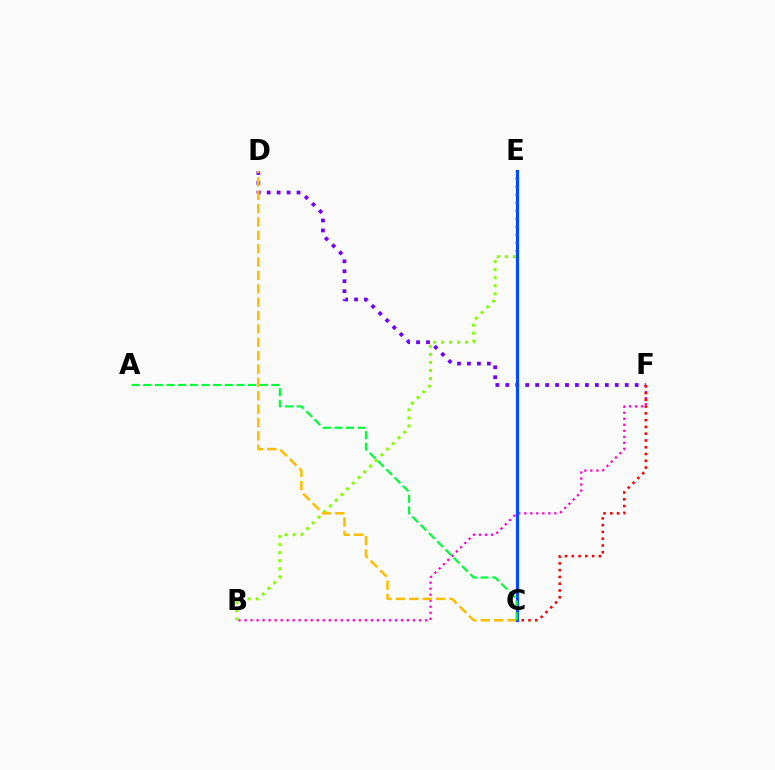{('D', 'F'): [{'color': '#7200ff', 'line_style': 'dotted', 'thickness': 2.7}], ('C', 'E'): [{'color': '#00fff6', 'line_style': 'solid', 'thickness': 2.0}, {'color': '#004bff', 'line_style': 'solid', 'thickness': 2.28}], ('B', 'F'): [{'color': '#ff00cf', 'line_style': 'dotted', 'thickness': 1.63}], ('B', 'E'): [{'color': '#84ff00', 'line_style': 'dotted', 'thickness': 2.19}], ('C', 'F'): [{'color': '#ff0000', 'line_style': 'dotted', 'thickness': 1.84}], ('C', 'D'): [{'color': '#ffbd00', 'line_style': 'dashed', 'thickness': 1.82}], ('A', 'C'): [{'color': '#00ff39', 'line_style': 'dashed', 'thickness': 1.58}]}